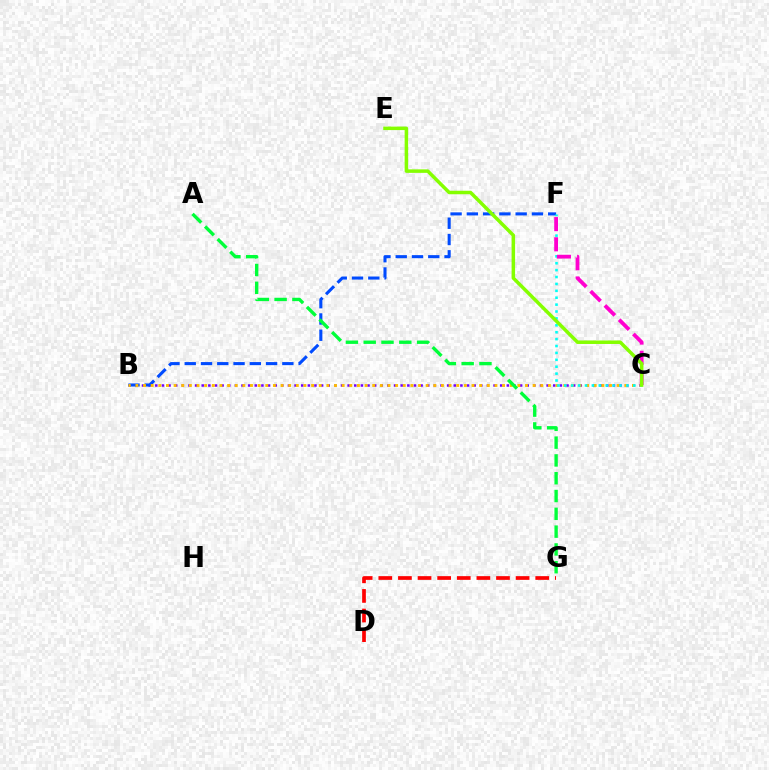{('B', 'C'): [{'color': '#7200ff', 'line_style': 'dotted', 'thickness': 1.8}, {'color': '#ffbd00', 'line_style': 'dotted', 'thickness': 2.08}], ('B', 'F'): [{'color': '#004bff', 'line_style': 'dashed', 'thickness': 2.21}], ('C', 'F'): [{'color': '#00fff6', 'line_style': 'dotted', 'thickness': 1.87}, {'color': '#ff00cf', 'line_style': 'dashed', 'thickness': 2.74}], ('D', 'G'): [{'color': '#ff0000', 'line_style': 'dashed', 'thickness': 2.66}], ('C', 'E'): [{'color': '#84ff00', 'line_style': 'solid', 'thickness': 2.52}], ('A', 'G'): [{'color': '#00ff39', 'line_style': 'dashed', 'thickness': 2.42}]}